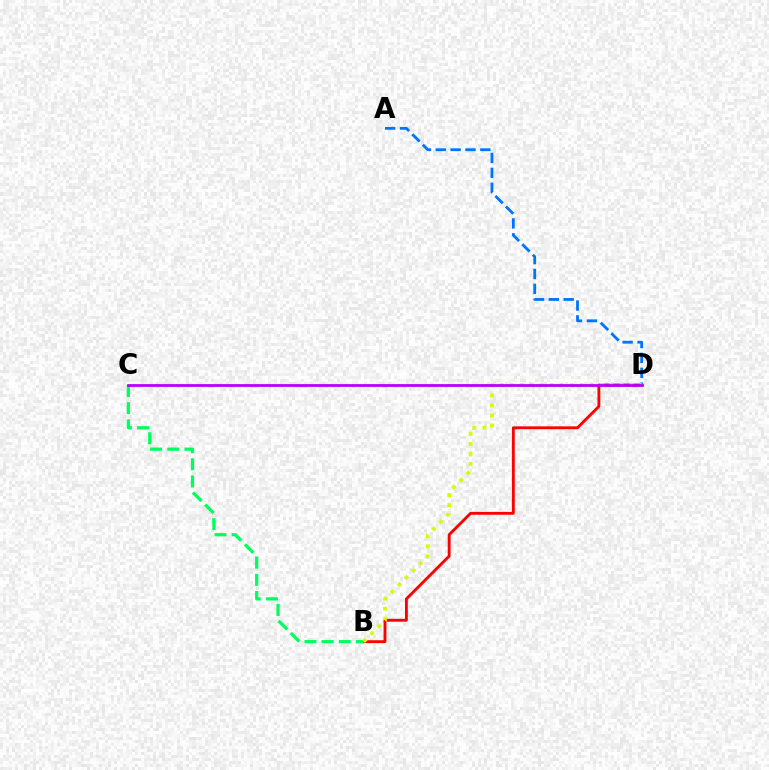{('B', 'D'): [{'color': '#ff0000', 'line_style': 'solid', 'thickness': 2.06}, {'color': '#d1ff00', 'line_style': 'dotted', 'thickness': 2.72}], ('B', 'C'): [{'color': '#00ff5c', 'line_style': 'dashed', 'thickness': 2.33}], ('A', 'D'): [{'color': '#0074ff', 'line_style': 'dashed', 'thickness': 2.02}], ('C', 'D'): [{'color': '#b900ff', 'line_style': 'solid', 'thickness': 2.01}]}